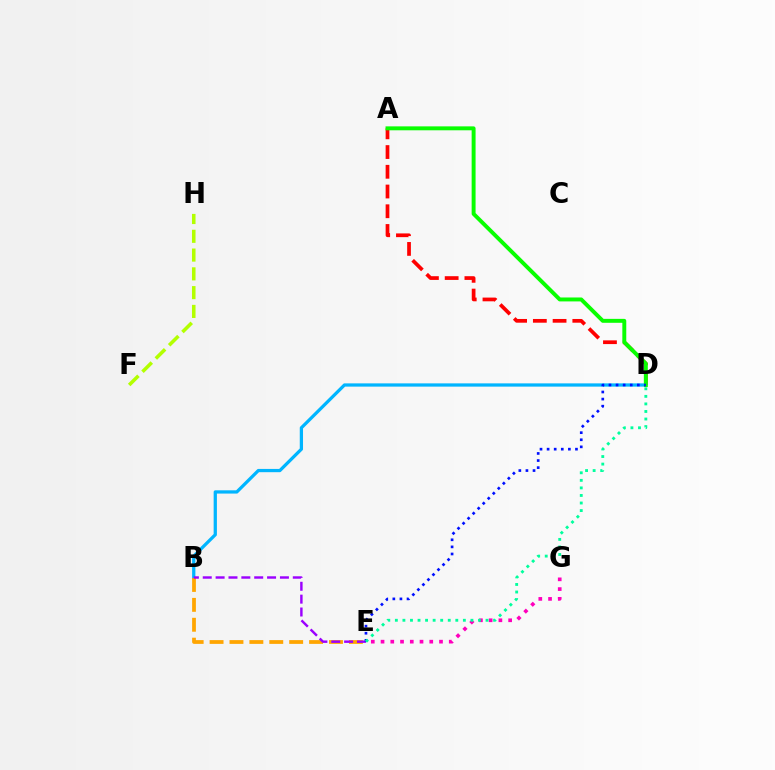{('A', 'D'): [{'color': '#ff0000', 'line_style': 'dashed', 'thickness': 2.68}, {'color': '#08ff00', 'line_style': 'solid', 'thickness': 2.83}], ('E', 'G'): [{'color': '#ff00bd', 'line_style': 'dotted', 'thickness': 2.65}], ('B', 'D'): [{'color': '#00b5ff', 'line_style': 'solid', 'thickness': 2.35}], ('B', 'E'): [{'color': '#ffa500', 'line_style': 'dashed', 'thickness': 2.7}, {'color': '#9b00ff', 'line_style': 'dashed', 'thickness': 1.75}], ('D', 'E'): [{'color': '#0010ff', 'line_style': 'dotted', 'thickness': 1.93}, {'color': '#00ff9d', 'line_style': 'dotted', 'thickness': 2.05}], ('F', 'H'): [{'color': '#b3ff00', 'line_style': 'dashed', 'thickness': 2.55}]}